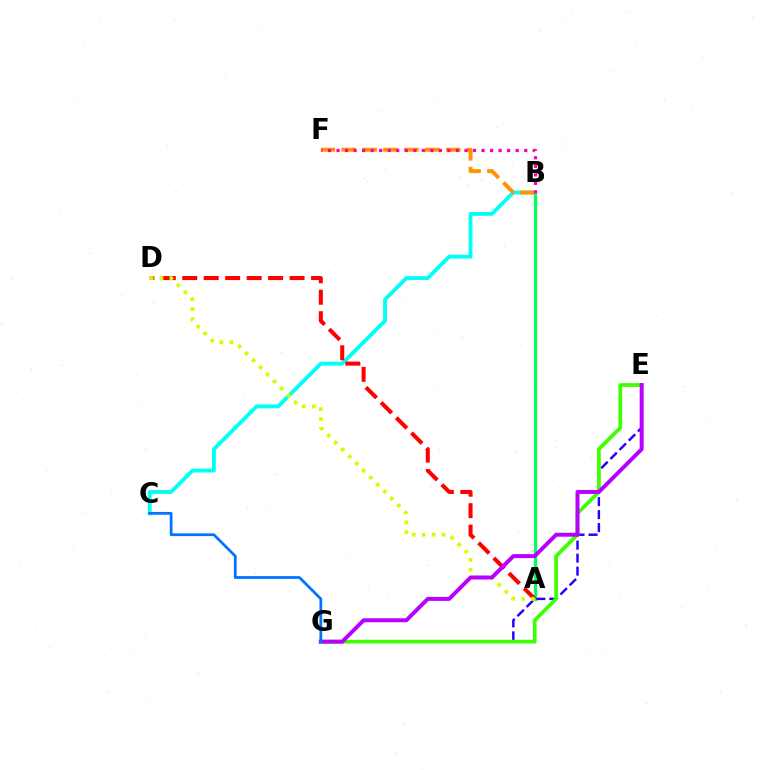{('A', 'B'): [{'color': '#00ff5c', 'line_style': 'solid', 'thickness': 2.35}], ('B', 'C'): [{'color': '#00fff6', 'line_style': 'solid', 'thickness': 2.76}], ('B', 'F'): [{'color': '#ff9400', 'line_style': 'dashed', 'thickness': 2.84}, {'color': '#ff00ac', 'line_style': 'dotted', 'thickness': 2.32}], ('E', 'G'): [{'color': '#2500ff', 'line_style': 'dashed', 'thickness': 1.76}, {'color': '#3dff00', 'line_style': 'solid', 'thickness': 2.67}, {'color': '#b900ff', 'line_style': 'solid', 'thickness': 2.86}], ('A', 'D'): [{'color': '#ff0000', 'line_style': 'dashed', 'thickness': 2.92}, {'color': '#d1ff00', 'line_style': 'dotted', 'thickness': 2.69}], ('C', 'G'): [{'color': '#0074ff', 'line_style': 'solid', 'thickness': 1.99}]}